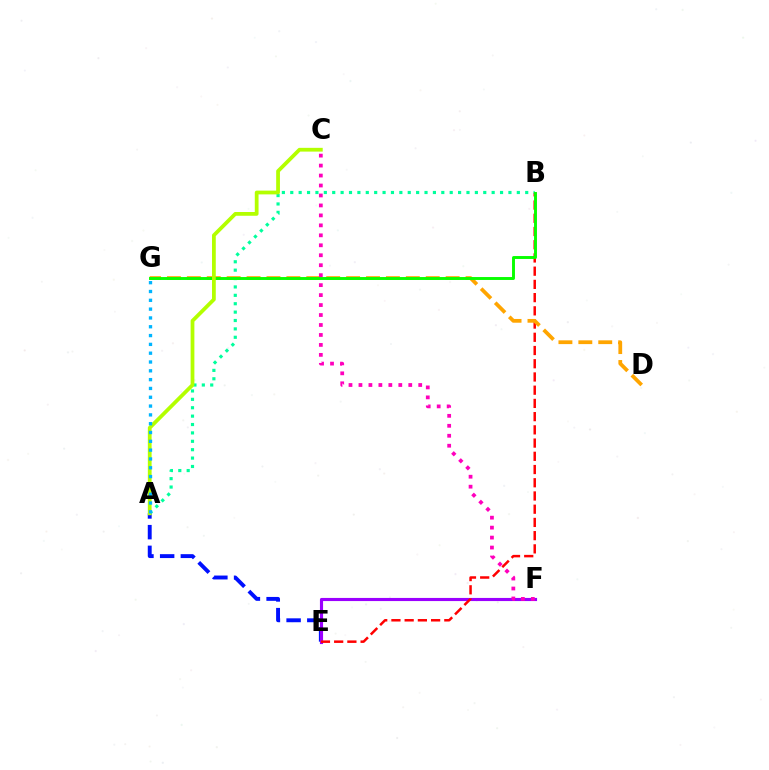{('A', 'E'): [{'color': '#0010ff', 'line_style': 'dashed', 'thickness': 2.81}], ('E', 'F'): [{'color': '#9b00ff', 'line_style': 'solid', 'thickness': 2.25}], ('B', 'E'): [{'color': '#ff0000', 'line_style': 'dashed', 'thickness': 1.8}], ('D', 'G'): [{'color': '#ffa500', 'line_style': 'dashed', 'thickness': 2.7}], ('A', 'B'): [{'color': '#00ff9d', 'line_style': 'dotted', 'thickness': 2.28}], ('B', 'G'): [{'color': '#08ff00', 'line_style': 'solid', 'thickness': 2.11}], ('A', 'C'): [{'color': '#b3ff00', 'line_style': 'solid', 'thickness': 2.71}], ('A', 'G'): [{'color': '#00b5ff', 'line_style': 'dotted', 'thickness': 2.39}], ('C', 'F'): [{'color': '#ff00bd', 'line_style': 'dotted', 'thickness': 2.71}]}